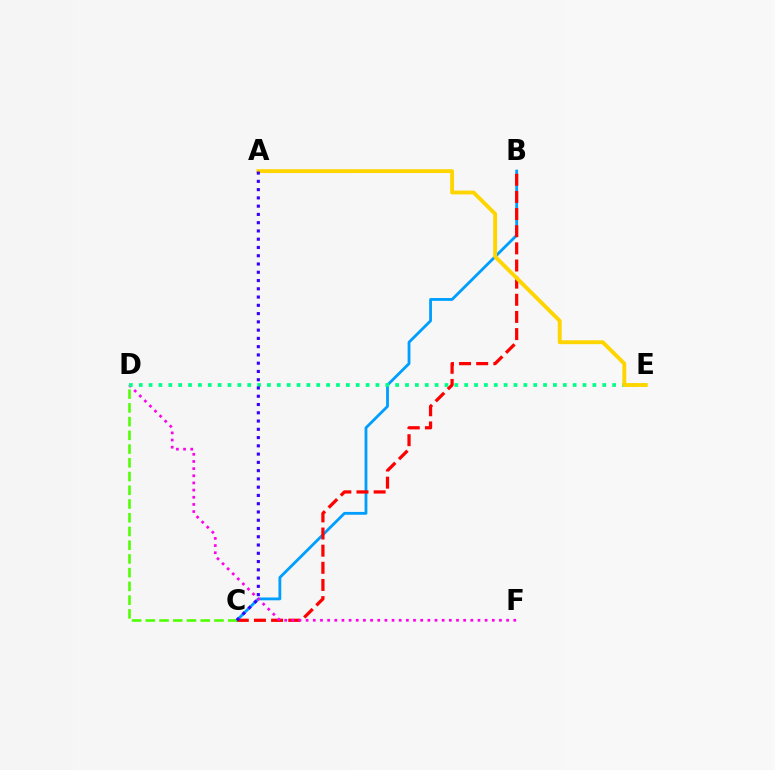{('B', 'C'): [{'color': '#009eff', 'line_style': 'solid', 'thickness': 2.03}, {'color': '#ff0000', 'line_style': 'dashed', 'thickness': 2.33}], ('C', 'D'): [{'color': '#4fff00', 'line_style': 'dashed', 'thickness': 1.87}], ('D', 'F'): [{'color': '#ff00ed', 'line_style': 'dotted', 'thickness': 1.95}], ('D', 'E'): [{'color': '#00ff86', 'line_style': 'dotted', 'thickness': 2.68}], ('A', 'E'): [{'color': '#ffd500', 'line_style': 'solid', 'thickness': 2.79}], ('A', 'C'): [{'color': '#3700ff', 'line_style': 'dotted', 'thickness': 2.25}]}